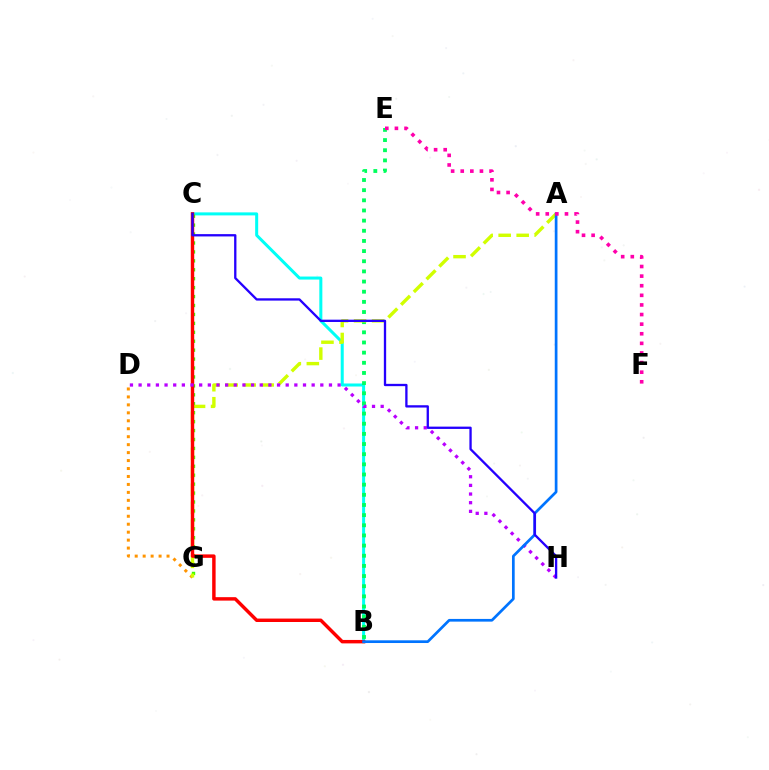{('B', 'C'): [{'color': '#00fff6', 'line_style': 'solid', 'thickness': 2.18}, {'color': '#ff0000', 'line_style': 'solid', 'thickness': 2.48}], ('C', 'G'): [{'color': '#3dff00', 'line_style': 'dotted', 'thickness': 2.43}], ('B', 'E'): [{'color': '#00ff5c', 'line_style': 'dotted', 'thickness': 2.76}], ('D', 'G'): [{'color': '#ff9400', 'line_style': 'dotted', 'thickness': 2.16}], ('A', 'G'): [{'color': '#d1ff00', 'line_style': 'dashed', 'thickness': 2.45}], ('D', 'H'): [{'color': '#b900ff', 'line_style': 'dotted', 'thickness': 2.35}], ('A', 'B'): [{'color': '#0074ff', 'line_style': 'solid', 'thickness': 1.95}], ('E', 'F'): [{'color': '#ff00ac', 'line_style': 'dotted', 'thickness': 2.61}], ('C', 'H'): [{'color': '#2500ff', 'line_style': 'solid', 'thickness': 1.67}]}